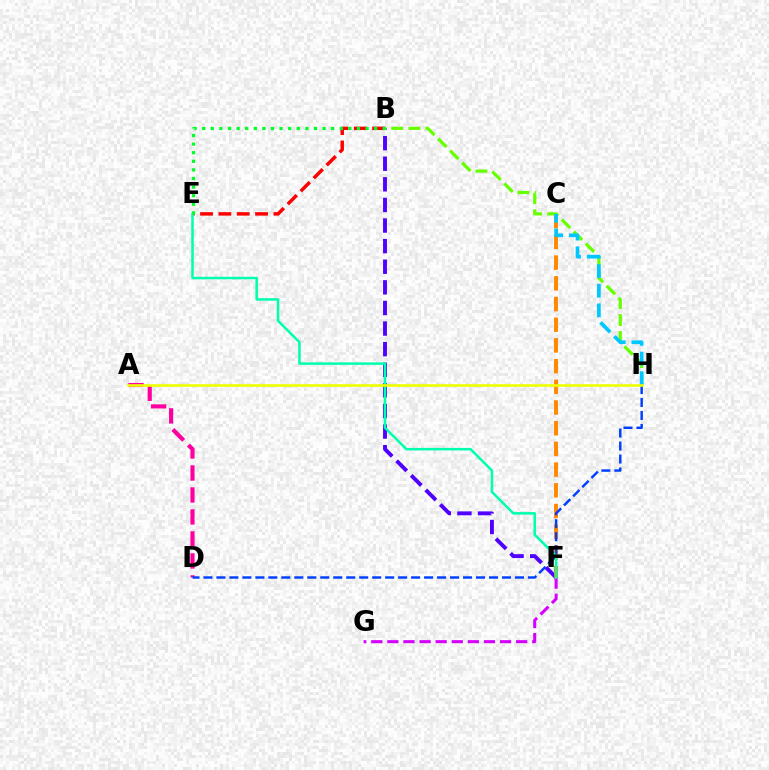{('B', 'F'): [{'color': '#4f00ff', 'line_style': 'dashed', 'thickness': 2.8}], ('C', 'F'): [{'color': '#ff8800', 'line_style': 'dashed', 'thickness': 2.81}], ('B', 'H'): [{'color': '#66ff00', 'line_style': 'dashed', 'thickness': 2.31}], ('C', 'H'): [{'color': '#00c7ff', 'line_style': 'dashed', 'thickness': 2.66}], ('A', 'D'): [{'color': '#ff00a0', 'line_style': 'dashed', 'thickness': 2.99}], ('D', 'H'): [{'color': '#003fff', 'line_style': 'dashed', 'thickness': 1.76}], ('B', 'E'): [{'color': '#ff0000', 'line_style': 'dashed', 'thickness': 2.49}, {'color': '#00ff27', 'line_style': 'dotted', 'thickness': 2.34}], ('F', 'G'): [{'color': '#d600ff', 'line_style': 'dashed', 'thickness': 2.19}], ('E', 'F'): [{'color': '#00ffaf', 'line_style': 'solid', 'thickness': 1.82}], ('A', 'H'): [{'color': '#eeff00', 'line_style': 'solid', 'thickness': 1.89}]}